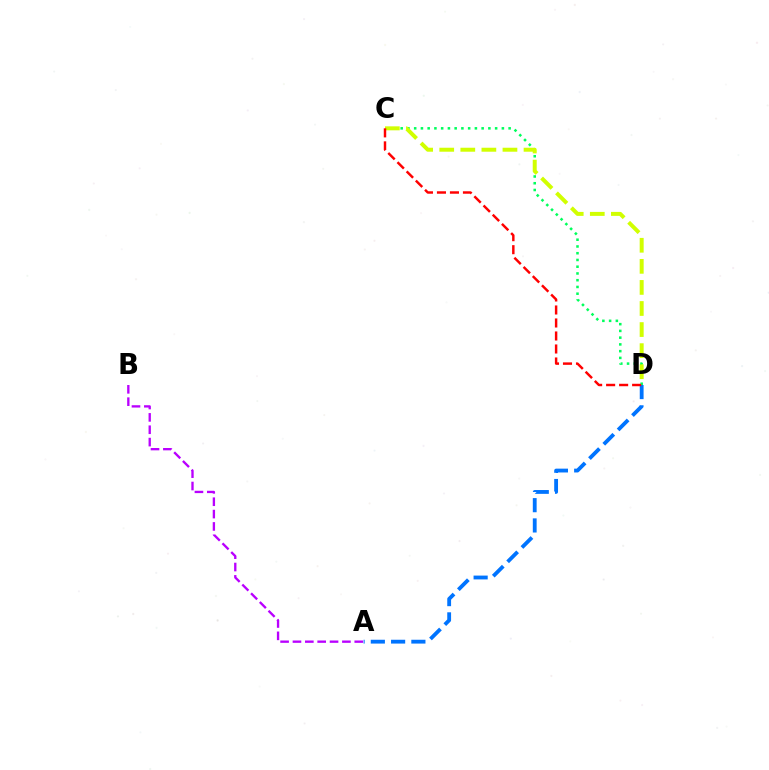{('C', 'D'): [{'color': '#00ff5c', 'line_style': 'dotted', 'thickness': 1.83}, {'color': '#d1ff00', 'line_style': 'dashed', 'thickness': 2.86}, {'color': '#ff0000', 'line_style': 'dashed', 'thickness': 1.77}], ('A', 'D'): [{'color': '#0074ff', 'line_style': 'dashed', 'thickness': 2.75}], ('A', 'B'): [{'color': '#b900ff', 'line_style': 'dashed', 'thickness': 1.68}]}